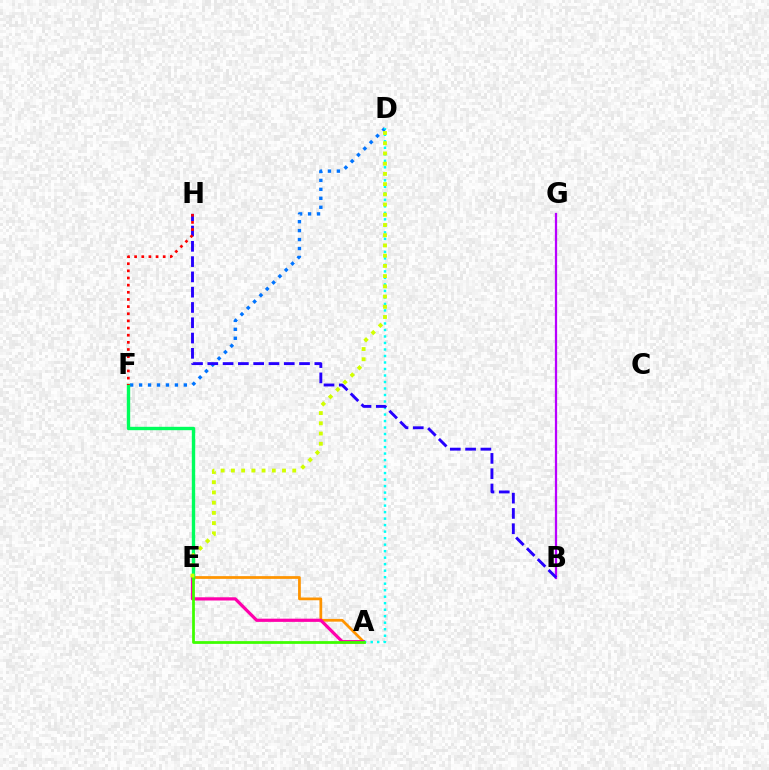{('D', 'F'): [{'color': '#0074ff', 'line_style': 'dotted', 'thickness': 2.43}], ('A', 'E'): [{'color': '#ff9400', 'line_style': 'solid', 'thickness': 1.97}, {'color': '#ff00ac', 'line_style': 'solid', 'thickness': 2.31}, {'color': '#3dff00', 'line_style': 'solid', 'thickness': 1.98}], ('B', 'G'): [{'color': '#b900ff', 'line_style': 'solid', 'thickness': 1.63}], ('E', 'F'): [{'color': '#00ff5c', 'line_style': 'solid', 'thickness': 2.43}], ('A', 'D'): [{'color': '#00fff6', 'line_style': 'dotted', 'thickness': 1.77}], ('B', 'H'): [{'color': '#2500ff', 'line_style': 'dashed', 'thickness': 2.08}], ('F', 'H'): [{'color': '#ff0000', 'line_style': 'dotted', 'thickness': 1.94}], ('D', 'E'): [{'color': '#d1ff00', 'line_style': 'dotted', 'thickness': 2.78}]}